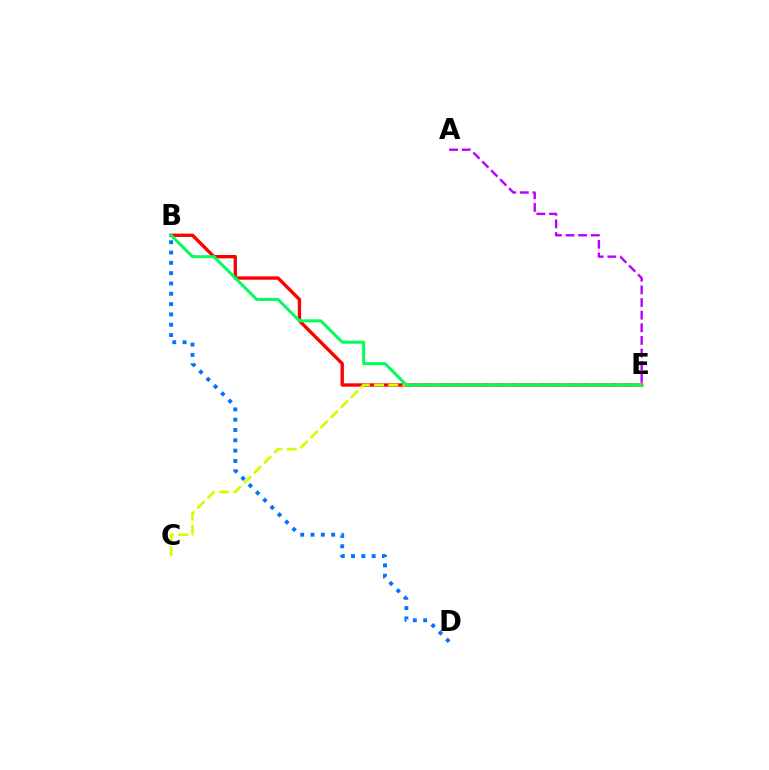{('B', 'E'): [{'color': '#ff0000', 'line_style': 'solid', 'thickness': 2.41}, {'color': '#00ff5c', 'line_style': 'solid', 'thickness': 2.16}], ('A', 'E'): [{'color': '#b900ff', 'line_style': 'dashed', 'thickness': 1.72}], ('C', 'E'): [{'color': '#d1ff00', 'line_style': 'dashed', 'thickness': 1.93}], ('B', 'D'): [{'color': '#0074ff', 'line_style': 'dotted', 'thickness': 2.8}]}